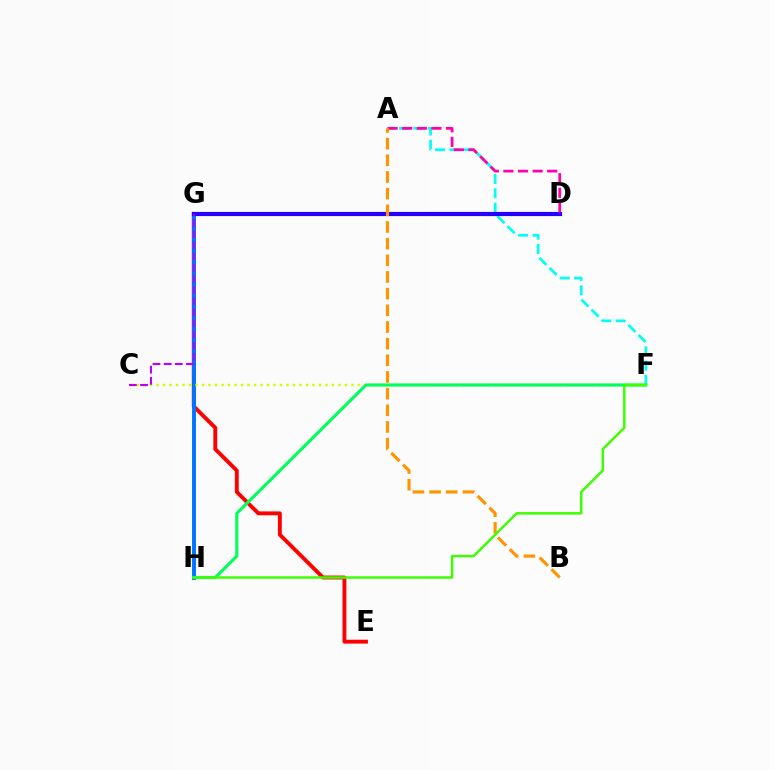{('E', 'G'): [{'color': '#ff0000', 'line_style': 'solid', 'thickness': 2.8}], ('G', 'H'): [{'color': '#0074ff', 'line_style': 'solid', 'thickness': 2.8}], ('A', 'F'): [{'color': '#00fff6', 'line_style': 'dashed', 'thickness': 1.95}], ('C', 'F'): [{'color': '#d1ff00', 'line_style': 'dotted', 'thickness': 1.76}], ('D', 'G'): [{'color': '#2500ff', 'line_style': 'solid', 'thickness': 3.0}], ('A', 'D'): [{'color': '#ff00ac', 'line_style': 'dashed', 'thickness': 1.98}], ('F', 'H'): [{'color': '#00ff5c', 'line_style': 'solid', 'thickness': 2.25}, {'color': '#3dff00', 'line_style': 'solid', 'thickness': 1.78}], ('A', 'B'): [{'color': '#ff9400', 'line_style': 'dashed', 'thickness': 2.26}], ('C', 'G'): [{'color': '#b900ff', 'line_style': 'dashed', 'thickness': 1.51}]}